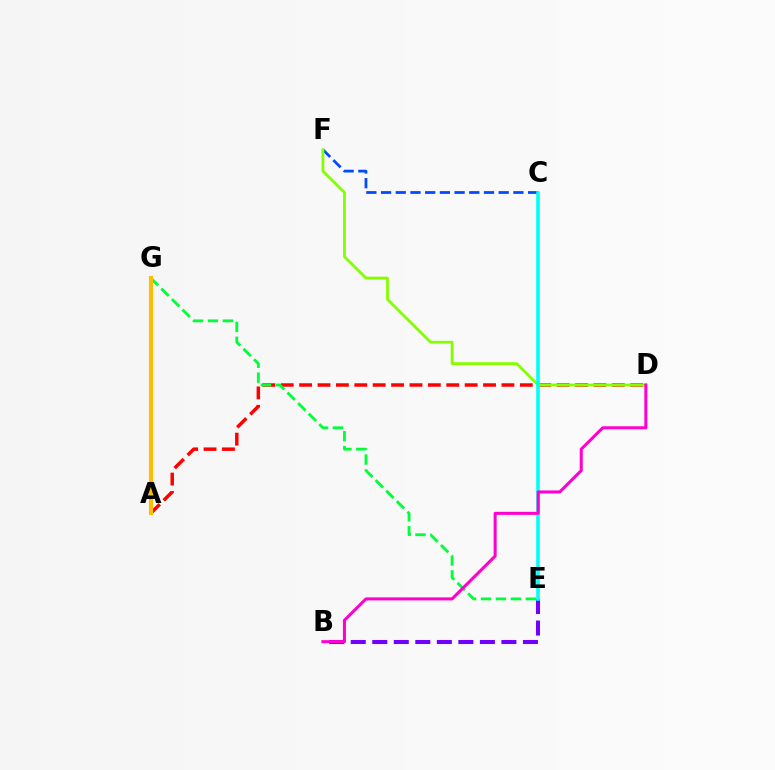{('B', 'E'): [{'color': '#7200ff', 'line_style': 'dashed', 'thickness': 2.92}], ('A', 'D'): [{'color': '#ff0000', 'line_style': 'dashed', 'thickness': 2.5}], ('C', 'F'): [{'color': '#004bff', 'line_style': 'dashed', 'thickness': 2.0}], ('D', 'F'): [{'color': '#84ff00', 'line_style': 'solid', 'thickness': 2.02}], ('E', 'G'): [{'color': '#00ff39', 'line_style': 'dashed', 'thickness': 2.03}], ('C', 'E'): [{'color': '#00fff6', 'line_style': 'solid', 'thickness': 2.59}], ('B', 'D'): [{'color': '#ff00cf', 'line_style': 'solid', 'thickness': 2.19}], ('A', 'G'): [{'color': '#ffbd00', 'line_style': 'solid', 'thickness': 2.96}]}